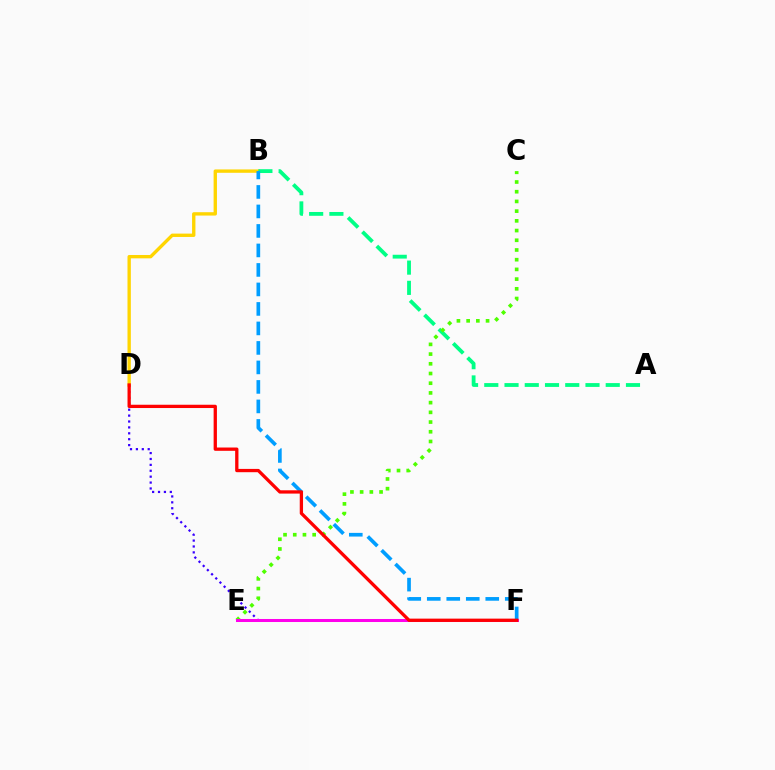{('B', 'D'): [{'color': '#ffd500', 'line_style': 'solid', 'thickness': 2.42}], ('D', 'F'): [{'color': '#3700ff', 'line_style': 'dotted', 'thickness': 1.6}, {'color': '#ff0000', 'line_style': 'solid', 'thickness': 2.37}], ('A', 'B'): [{'color': '#00ff86', 'line_style': 'dashed', 'thickness': 2.75}], ('B', 'F'): [{'color': '#009eff', 'line_style': 'dashed', 'thickness': 2.65}], ('C', 'E'): [{'color': '#4fff00', 'line_style': 'dotted', 'thickness': 2.64}], ('E', 'F'): [{'color': '#ff00ed', 'line_style': 'solid', 'thickness': 2.18}]}